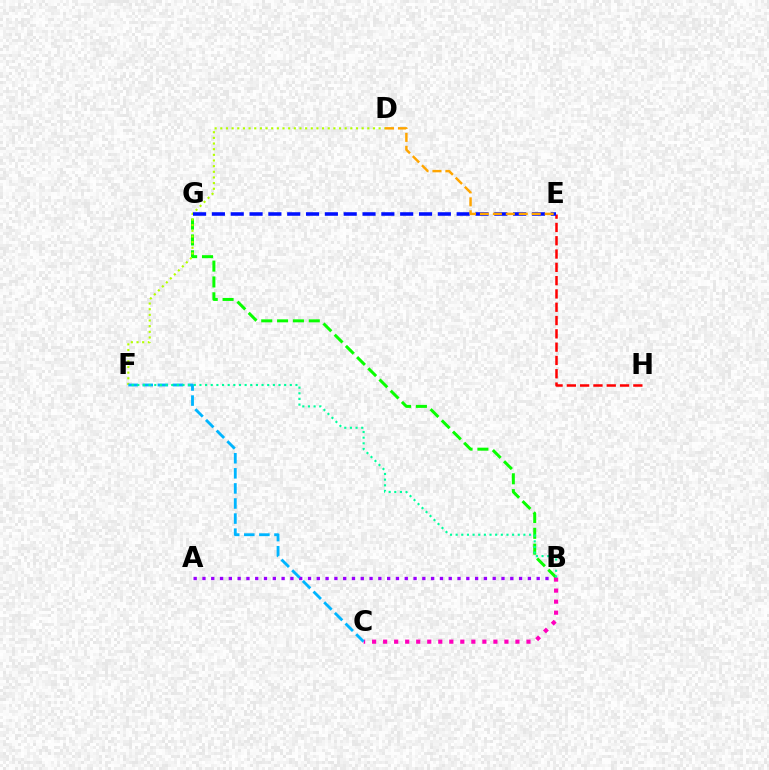{('E', 'H'): [{'color': '#ff0000', 'line_style': 'dashed', 'thickness': 1.81}], ('A', 'B'): [{'color': '#9b00ff', 'line_style': 'dotted', 'thickness': 2.39}], ('B', 'G'): [{'color': '#08ff00', 'line_style': 'dashed', 'thickness': 2.15}], ('D', 'F'): [{'color': '#b3ff00', 'line_style': 'dotted', 'thickness': 1.54}], ('E', 'G'): [{'color': '#0010ff', 'line_style': 'dashed', 'thickness': 2.56}], ('D', 'E'): [{'color': '#ffa500', 'line_style': 'dashed', 'thickness': 1.76}], ('B', 'C'): [{'color': '#ff00bd', 'line_style': 'dotted', 'thickness': 3.0}], ('C', 'F'): [{'color': '#00b5ff', 'line_style': 'dashed', 'thickness': 2.05}], ('B', 'F'): [{'color': '#00ff9d', 'line_style': 'dotted', 'thickness': 1.53}]}